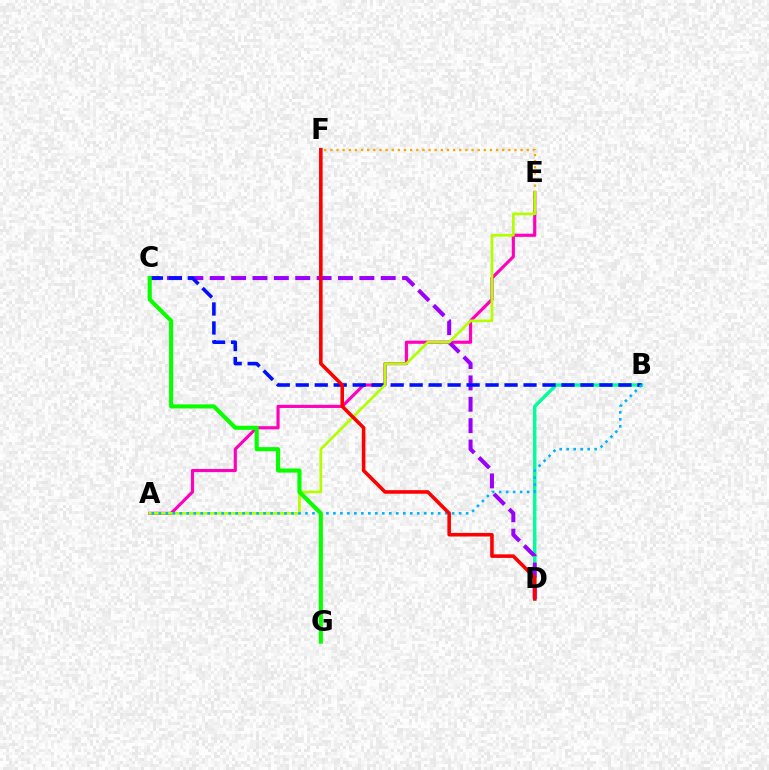{('A', 'E'): [{'color': '#ff00bd', 'line_style': 'solid', 'thickness': 2.27}, {'color': '#b3ff00', 'line_style': 'solid', 'thickness': 1.95}], ('B', 'D'): [{'color': '#00ff9d', 'line_style': 'solid', 'thickness': 2.47}], ('C', 'D'): [{'color': '#9b00ff', 'line_style': 'dashed', 'thickness': 2.9}], ('E', 'F'): [{'color': '#ffa500', 'line_style': 'dotted', 'thickness': 1.67}], ('B', 'C'): [{'color': '#0010ff', 'line_style': 'dashed', 'thickness': 2.58}], ('A', 'B'): [{'color': '#00b5ff', 'line_style': 'dotted', 'thickness': 1.9}], ('C', 'G'): [{'color': '#08ff00', 'line_style': 'solid', 'thickness': 2.96}], ('D', 'F'): [{'color': '#ff0000', 'line_style': 'solid', 'thickness': 2.58}]}